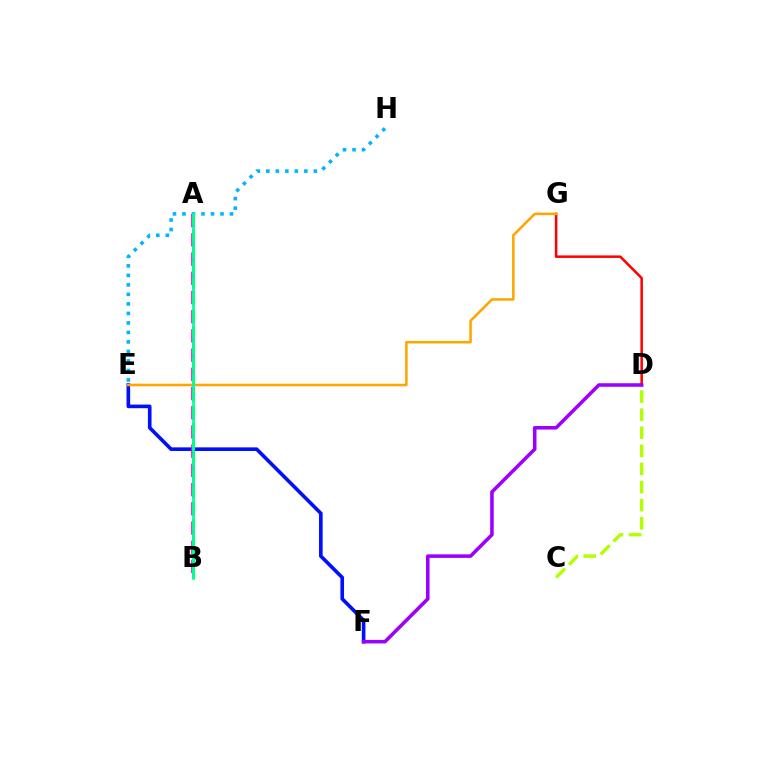{('E', 'F'): [{'color': '#0010ff', 'line_style': 'solid', 'thickness': 2.61}], ('C', 'D'): [{'color': '#b3ff00', 'line_style': 'dashed', 'thickness': 2.46}], ('D', 'G'): [{'color': '#ff0000', 'line_style': 'solid', 'thickness': 1.82}], ('E', 'H'): [{'color': '#00b5ff', 'line_style': 'dotted', 'thickness': 2.58}], ('A', 'B'): [{'color': '#ff00bd', 'line_style': 'dashed', 'thickness': 2.61}, {'color': '#08ff00', 'line_style': 'dashed', 'thickness': 2.18}, {'color': '#00ff9d', 'line_style': 'solid', 'thickness': 1.93}], ('E', 'G'): [{'color': '#ffa500', 'line_style': 'solid', 'thickness': 1.83}], ('D', 'F'): [{'color': '#9b00ff', 'line_style': 'solid', 'thickness': 2.56}]}